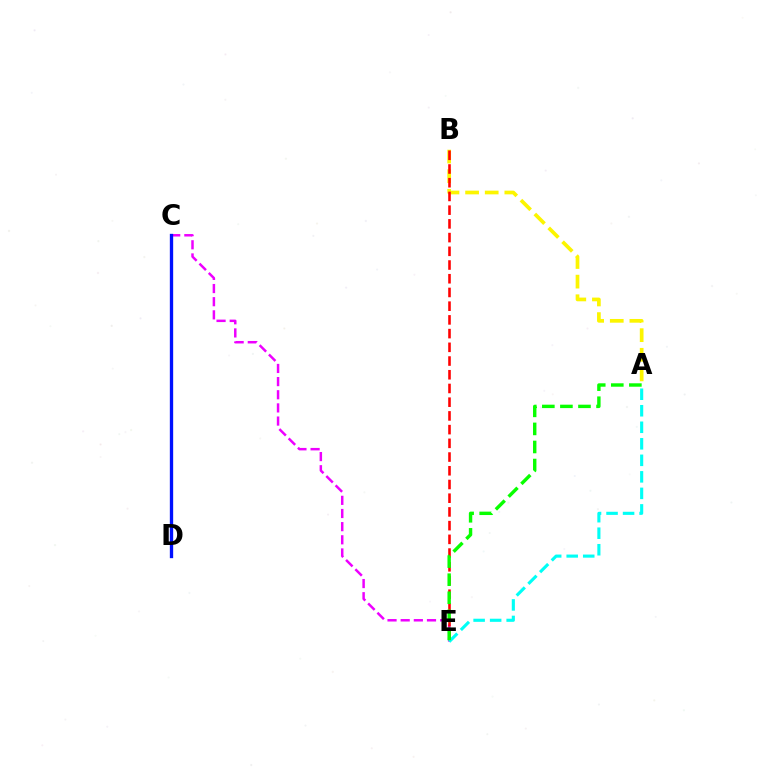{('A', 'B'): [{'color': '#fcf500', 'line_style': 'dashed', 'thickness': 2.67}], ('C', 'E'): [{'color': '#ee00ff', 'line_style': 'dashed', 'thickness': 1.79}], ('B', 'E'): [{'color': '#ff0000', 'line_style': 'dashed', 'thickness': 1.86}], ('C', 'D'): [{'color': '#0010ff', 'line_style': 'solid', 'thickness': 2.39}], ('A', 'E'): [{'color': '#00fff6', 'line_style': 'dashed', 'thickness': 2.24}, {'color': '#08ff00', 'line_style': 'dashed', 'thickness': 2.45}]}